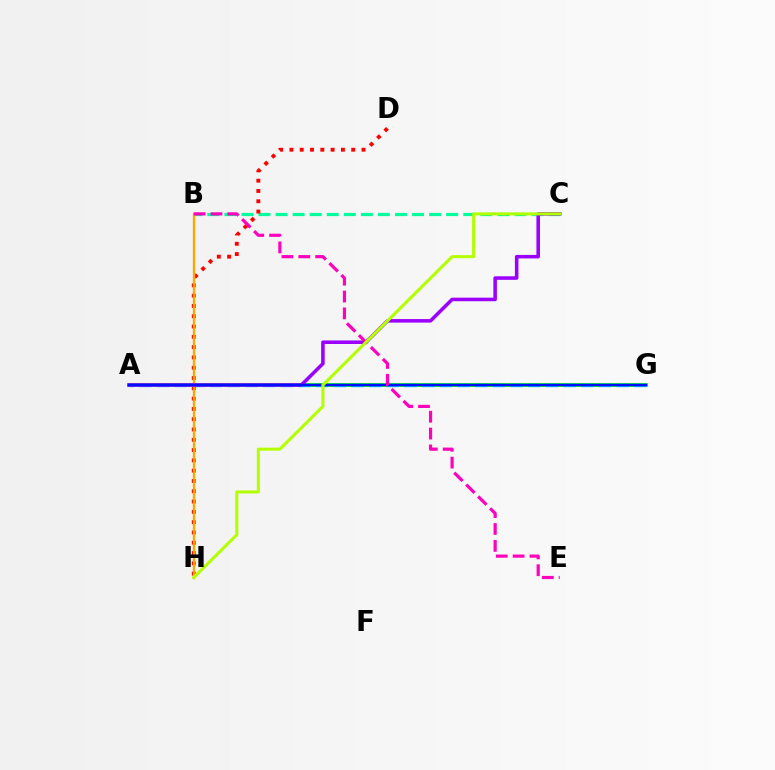{('A', 'G'): [{'color': '#08ff00', 'line_style': 'solid', 'thickness': 2.7}, {'color': '#00b5ff', 'line_style': 'dashed', 'thickness': 2.4}, {'color': '#0010ff', 'line_style': 'solid', 'thickness': 1.79}], ('B', 'C'): [{'color': '#00ff9d', 'line_style': 'dashed', 'thickness': 2.32}], ('D', 'H'): [{'color': '#ff0000', 'line_style': 'dotted', 'thickness': 2.8}], ('B', 'H'): [{'color': '#ffa500', 'line_style': 'solid', 'thickness': 1.68}], ('A', 'C'): [{'color': '#9b00ff', 'line_style': 'solid', 'thickness': 2.55}], ('B', 'E'): [{'color': '#ff00bd', 'line_style': 'dashed', 'thickness': 2.29}], ('C', 'H'): [{'color': '#b3ff00', 'line_style': 'solid', 'thickness': 2.19}]}